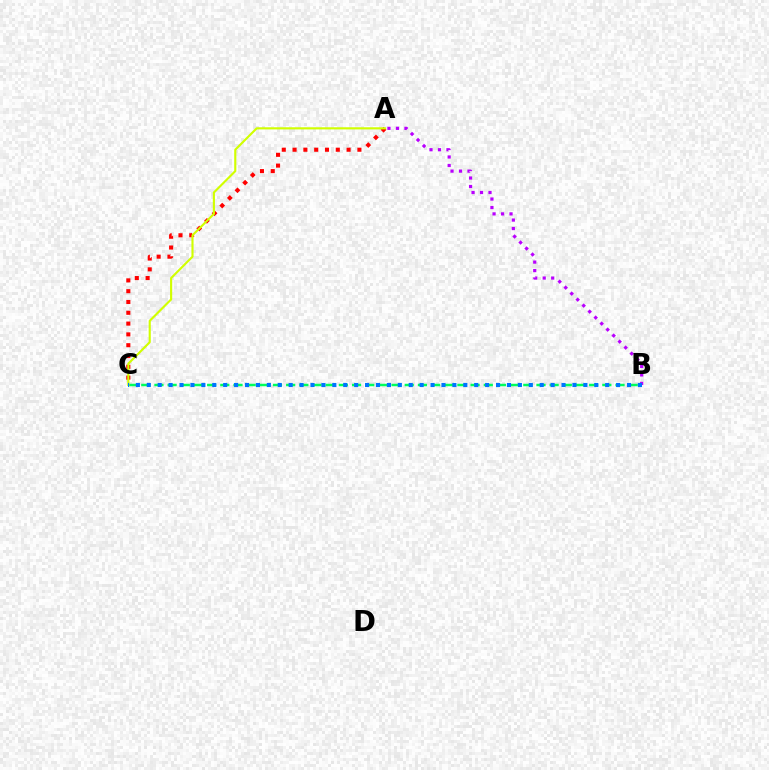{('A', 'C'): [{'color': '#ff0000', 'line_style': 'dotted', 'thickness': 2.94}, {'color': '#d1ff00', 'line_style': 'solid', 'thickness': 1.54}], ('B', 'C'): [{'color': '#00ff5c', 'line_style': 'dashed', 'thickness': 1.79}, {'color': '#0074ff', 'line_style': 'dotted', 'thickness': 2.97}], ('A', 'B'): [{'color': '#b900ff', 'line_style': 'dotted', 'thickness': 2.3}]}